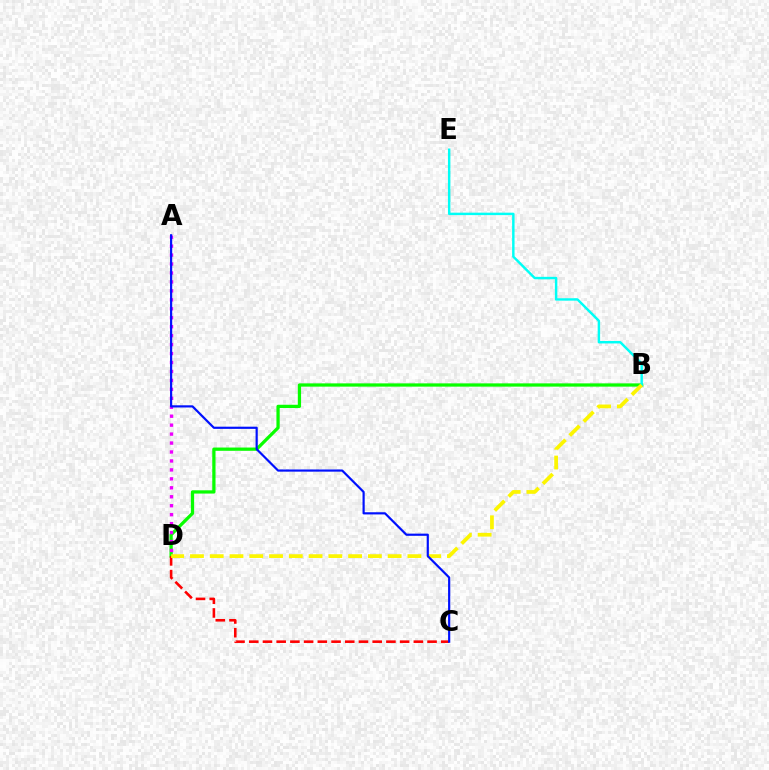{('B', 'D'): [{'color': '#08ff00', 'line_style': 'solid', 'thickness': 2.34}, {'color': '#fcf500', 'line_style': 'dashed', 'thickness': 2.69}], ('A', 'D'): [{'color': '#ee00ff', 'line_style': 'dotted', 'thickness': 2.43}], ('B', 'E'): [{'color': '#00fff6', 'line_style': 'solid', 'thickness': 1.76}], ('C', 'D'): [{'color': '#ff0000', 'line_style': 'dashed', 'thickness': 1.86}], ('A', 'C'): [{'color': '#0010ff', 'line_style': 'solid', 'thickness': 1.57}]}